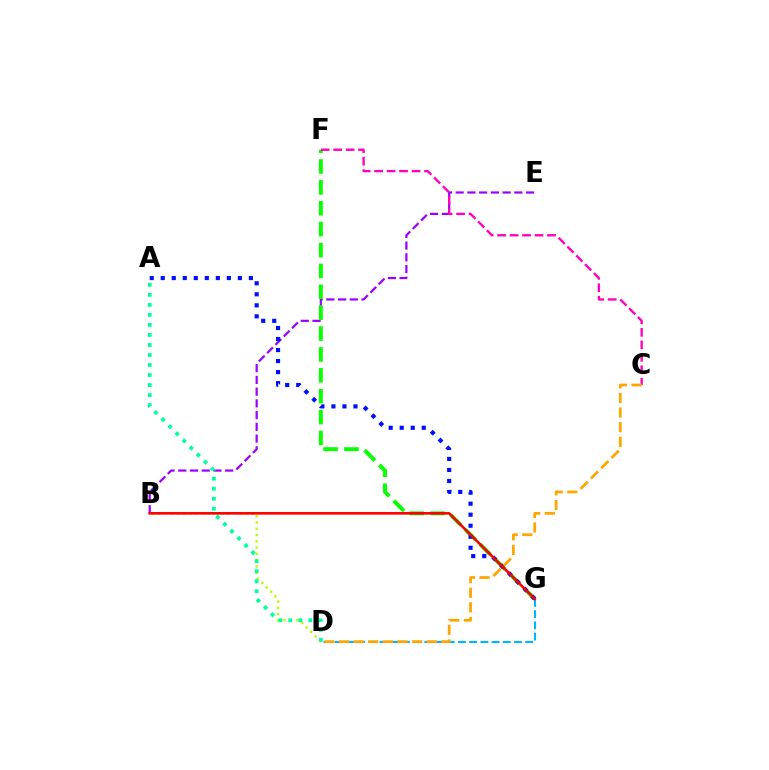{('B', 'D'): [{'color': '#b3ff00', 'line_style': 'dotted', 'thickness': 1.71}], ('B', 'E'): [{'color': '#9b00ff', 'line_style': 'dashed', 'thickness': 1.59}], ('F', 'G'): [{'color': '#08ff00', 'line_style': 'dashed', 'thickness': 2.84}], ('A', 'D'): [{'color': '#00ff9d', 'line_style': 'dotted', 'thickness': 2.72}], ('A', 'G'): [{'color': '#0010ff', 'line_style': 'dotted', 'thickness': 2.99}], ('C', 'F'): [{'color': '#ff00bd', 'line_style': 'dashed', 'thickness': 1.69}], ('D', 'G'): [{'color': '#00b5ff', 'line_style': 'dashed', 'thickness': 1.52}], ('B', 'G'): [{'color': '#ff0000', 'line_style': 'solid', 'thickness': 1.88}], ('C', 'D'): [{'color': '#ffa500', 'line_style': 'dashed', 'thickness': 1.99}]}